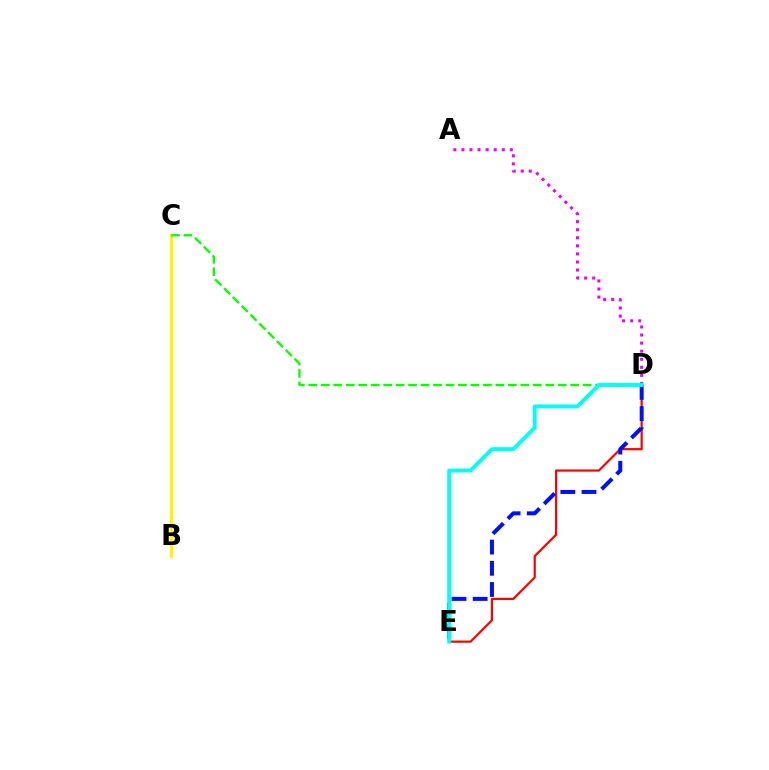{('D', 'E'): [{'color': '#ff0000', 'line_style': 'solid', 'thickness': 1.59}, {'color': '#0010ff', 'line_style': 'dashed', 'thickness': 2.88}, {'color': '#00fff6', 'line_style': 'solid', 'thickness': 2.8}], ('A', 'D'): [{'color': '#ee00ff', 'line_style': 'dotted', 'thickness': 2.19}], ('B', 'C'): [{'color': '#fcf500', 'line_style': 'solid', 'thickness': 2.29}], ('C', 'D'): [{'color': '#08ff00', 'line_style': 'dashed', 'thickness': 1.69}]}